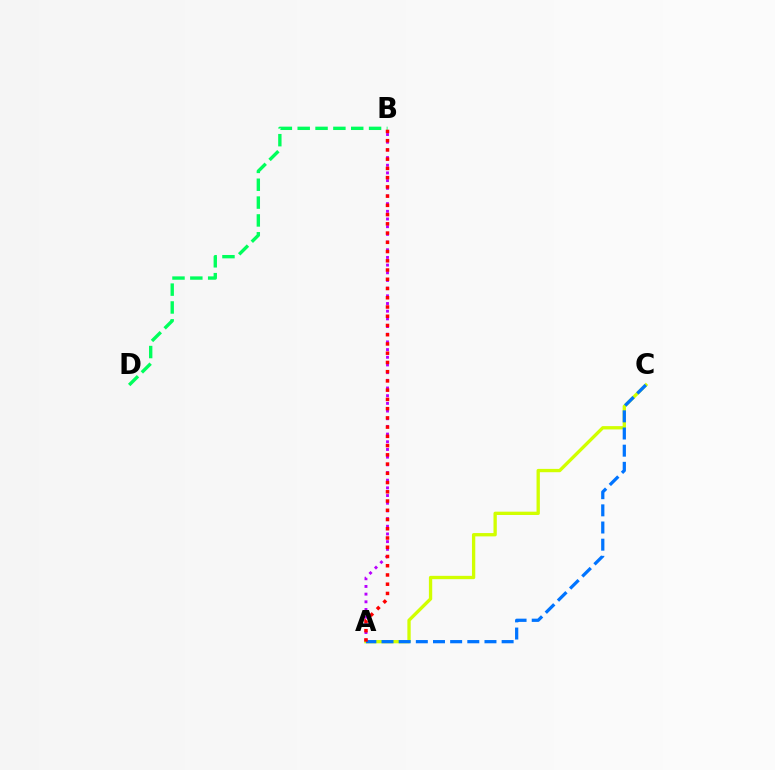{('A', 'B'): [{'color': '#b900ff', 'line_style': 'dotted', 'thickness': 2.09}, {'color': '#ff0000', 'line_style': 'dotted', 'thickness': 2.51}], ('A', 'C'): [{'color': '#d1ff00', 'line_style': 'solid', 'thickness': 2.39}, {'color': '#0074ff', 'line_style': 'dashed', 'thickness': 2.33}], ('B', 'D'): [{'color': '#00ff5c', 'line_style': 'dashed', 'thickness': 2.42}]}